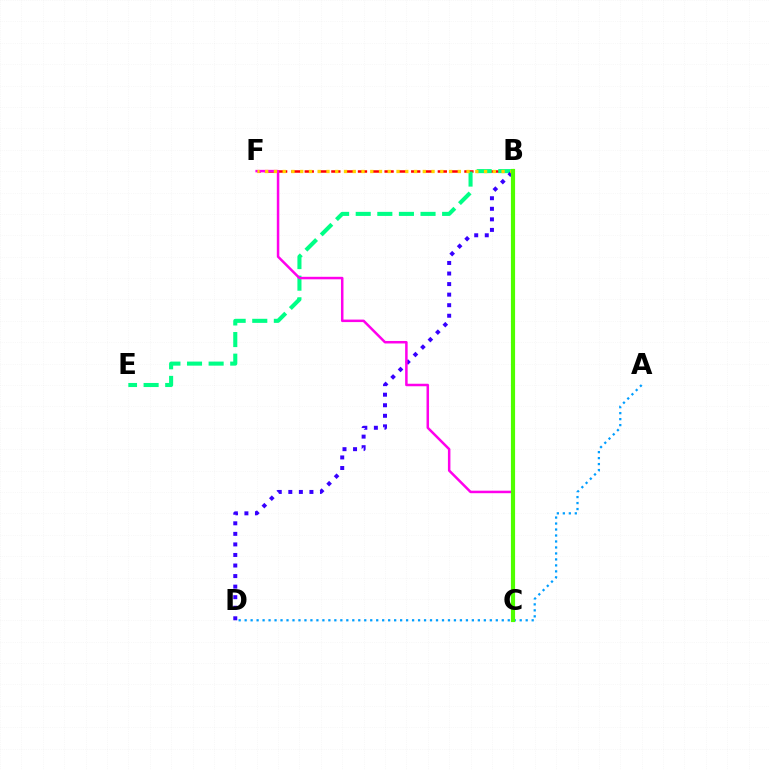{('B', 'F'): [{'color': '#ff0000', 'line_style': 'dashed', 'thickness': 1.81}, {'color': '#ffd500', 'line_style': 'dotted', 'thickness': 2.38}], ('B', 'E'): [{'color': '#00ff86', 'line_style': 'dashed', 'thickness': 2.93}], ('A', 'D'): [{'color': '#009eff', 'line_style': 'dotted', 'thickness': 1.62}], ('B', 'D'): [{'color': '#3700ff', 'line_style': 'dotted', 'thickness': 2.87}], ('C', 'F'): [{'color': '#ff00ed', 'line_style': 'solid', 'thickness': 1.81}], ('B', 'C'): [{'color': '#4fff00', 'line_style': 'solid', 'thickness': 3.0}]}